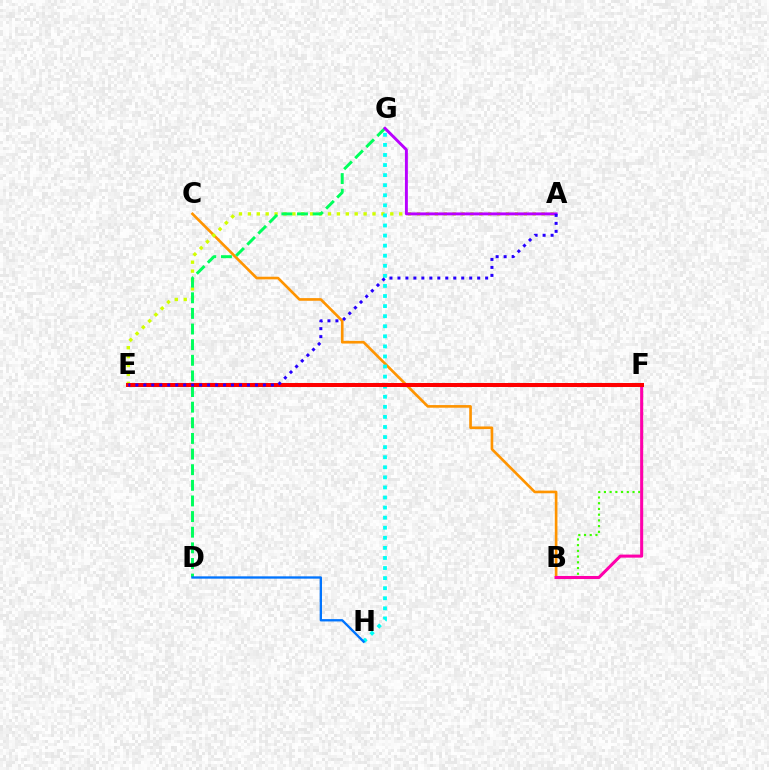{('B', 'C'): [{'color': '#ff9400', 'line_style': 'solid', 'thickness': 1.91}], ('A', 'E'): [{'color': '#d1ff00', 'line_style': 'dotted', 'thickness': 2.42}, {'color': '#2500ff', 'line_style': 'dotted', 'thickness': 2.17}], ('B', 'F'): [{'color': '#3dff00', 'line_style': 'dotted', 'thickness': 1.55}, {'color': '#ff00ac', 'line_style': 'solid', 'thickness': 2.2}], ('G', 'H'): [{'color': '#00fff6', 'line_style': 'dotted', 'thickness': 2.74}], ('D', 'G'): [{'color': '#00ff5c', 'line_style': 'dashed', 'thickness': 2.12}], ('A', 'G'): [{'color': '#b900ff', 'line_style': 'solid', 'thickness': 2.1}], ('E', 'F'): [{'color': '#ff0000', 'line_style': 'solid', 'thickness': 2.87}], ('D', 'H'): [{'color': '#0074ff', 'line_style': 'solid', 'thickness': 1.68}]}